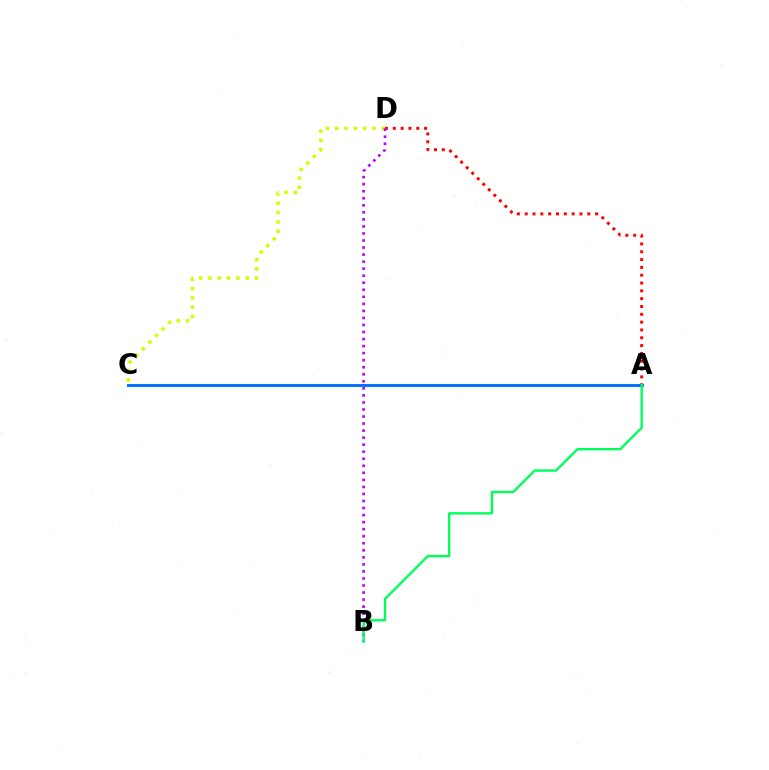{('A', 'C'): [{'color': '#0074ff', 'line_style': 'solid', 'thickness': 2.11}], ('A', 'D'): [{'color': '#ff0000', 'line_style': 'dotted', 'thickness': 2.12}], ('C', 'D'): [{'color': '#d1ff00', 'line_style': 'dotted', 'thickness': 2.53}], ('B', 'D'): [{'color': '#b900ff', 'line_style': 'dotted', 'thickness': 1.91}], ('A', 'B'): [{'color': '#00ff5c', 'line_style': 'solid', 'thickness': 1.72}]}